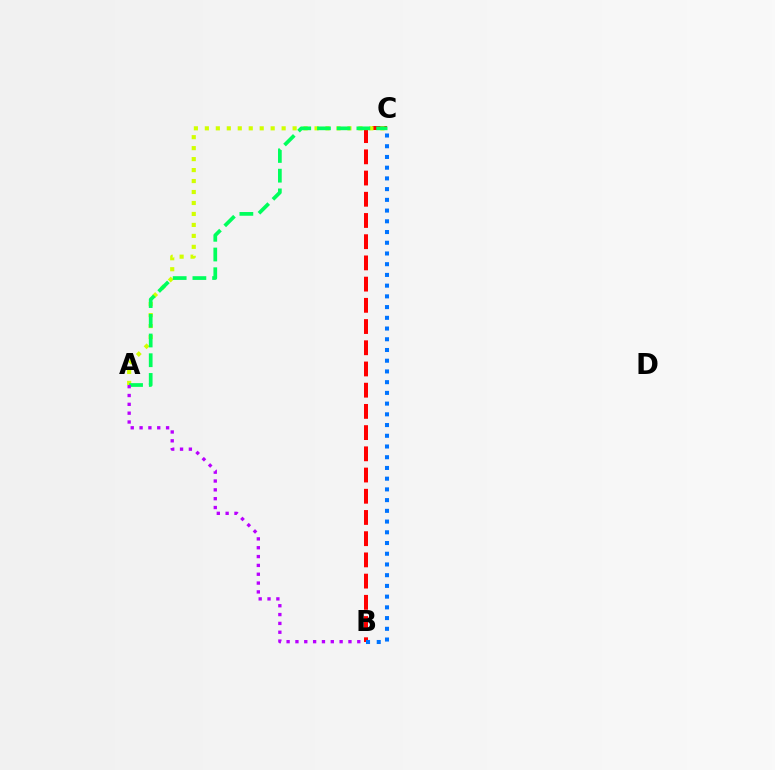{('B', 'C'): [{'color': '#ff0000', 'line_style': 'dashed', 'thickness': 2.88}, {'color': '#0074ff', 'line_style': 'dotted', 'thickness': 2.91}], ('A', 'C'): [{'color': '#d1ff00', 'line_style': 'dotted', 'thickness': 2.98}, {'color': '#00ff5c', 'line_style': 'dashed', 'thickness': 2.68}], ('A', 'B'): [{'color': '#b900ff', 'line_style': 'dotted', 'thickness': 2.4}]}